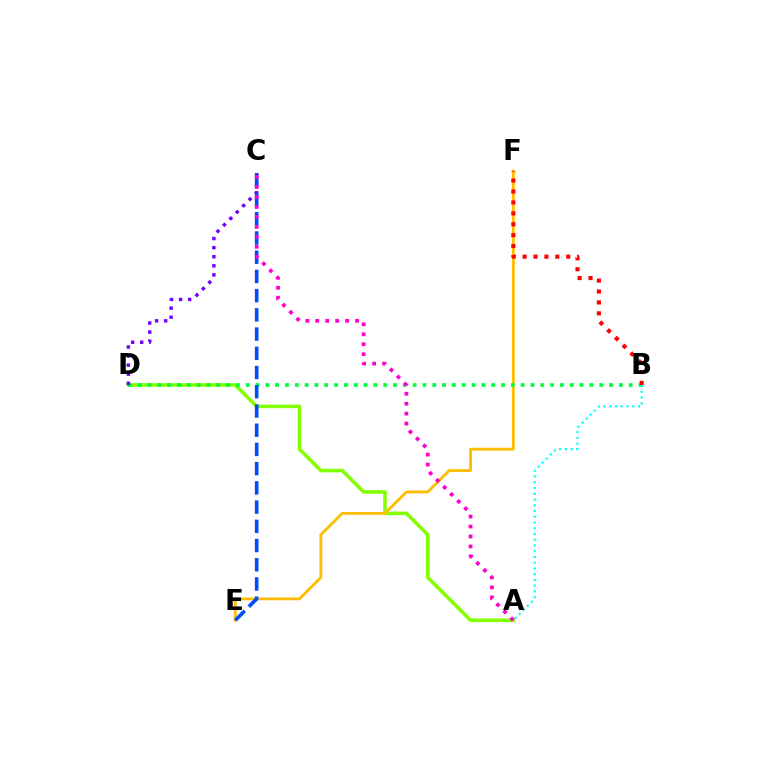{('A', 'D'): [{'color': '#84ff00', 'line_style': 'solid', 'thickness': 2.56}], ('E', 'F'): [{'color': '#ffbd00', 'line_style': 'solid', 'thickness': 2.03}], ('B', 'D'): [{'color': '#00ff39', 'line_style': 'dotted', 'thickness': 2.67}], ('A', 'B'): [{'color': '#00fff6', 'line_style': 'dotted', 'thickness': 1.56}], ('C', 'D'): [{'color': '#7200ff', 'line_style': 'dotted', 'thickness': 2.46}], ('B', 'F'): [{'color': '#ff0000', 'line_style': 'dotted', 'thickness': 2.97}], ('C', 'E'): [{'color': '#004bff', 'line_style': 'dashed', 'thickness': 2.61}], ('A', 'C'): [{'color': '#ff00cf', 'line_style': 'dotted', 'thickness': 2.71}]}